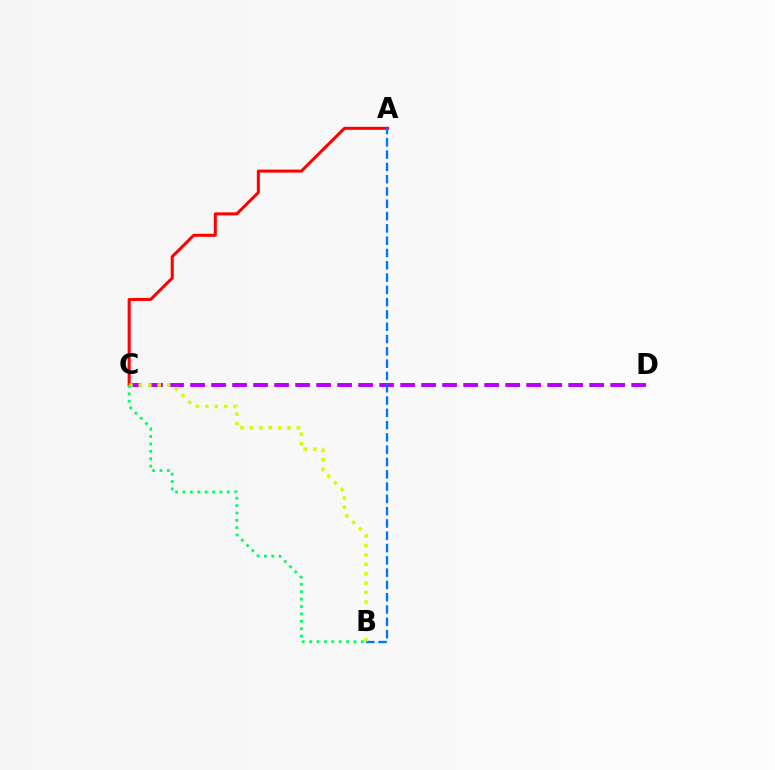{('A', 'C'): [{'color': '#ff0000', 'line_style': 'solid', 'thickness': 2.18}], ('C', 'D'): [{'color': '#b900ff', 'line_style': 'dashed', 'thickness': 2.85}], ('A', 'B'): [{'color': '#0074ff', 'line_style': 'dashed', 'thickness': 1.67}], ('B', 'C'): [{'color': '#d1ff00', 'line_style': 'dotted', 'thickness': 2.56}, {'color': '#00ff5c', 'line_style': 'dotted', 'thickness': 2.01}]}